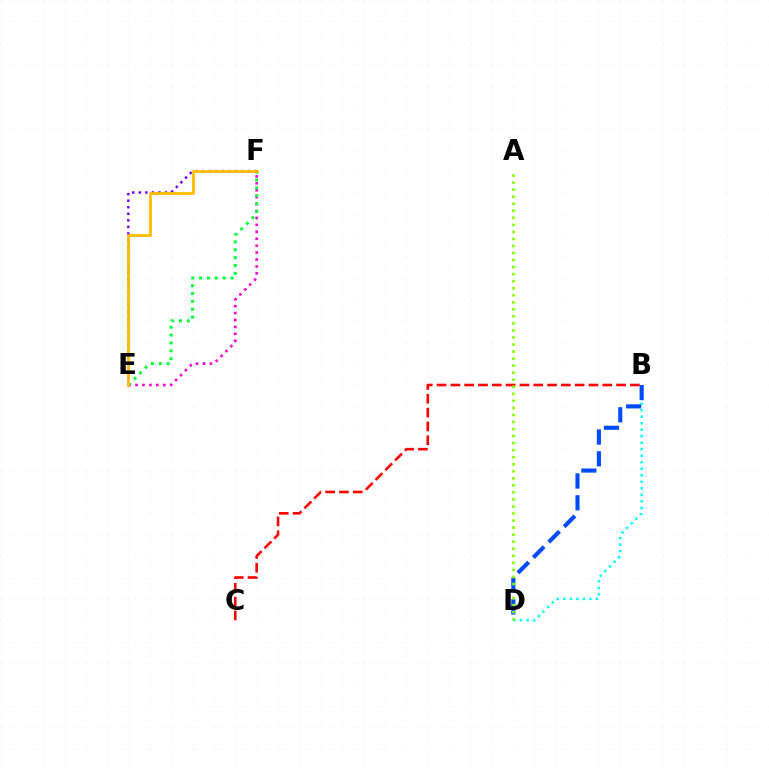{('E', 'F'): [{'color': '#ff00cf', 'line_style': 'dotted', 'thickness': 1.88}, {'color': '#7200ff', 'line_style': 'dotted', 'thickness': 1.78}, {'color': '#00ff39', 'line_style': 'dotted', 'thickness': 2.14}, {'color': '#ffbd00', 'line_style': 'solid', 'thickness': 2.01}], ('B', 'C'): [{'color': '#ff0000', 'line_style': 'dashed', 'thickness': 1.88}], ('B', 'D'): [{'color': '#00fff6', 'line_style': 'dotted', 'thickness': 1.77}, {'color': '#004bff', 'line_style': 'dashed', 'thickness': 2.96}], ('A', 'D'): [{'color': '#84ff00', 'line_style': 'dotted', 'thickness': 1.91}]}